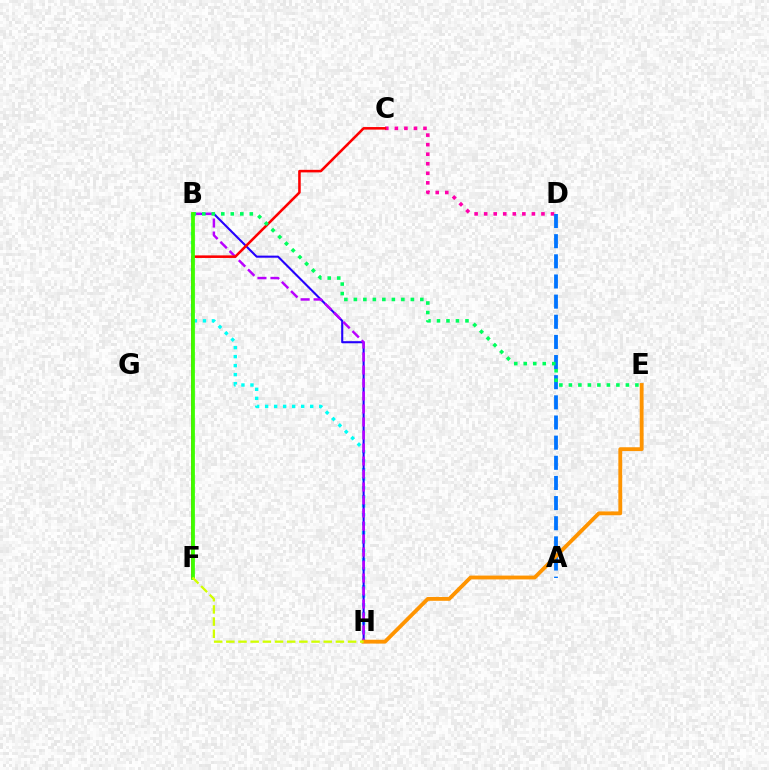{('B', 'H'): [{'color': '#00fff6', 'line_style': 'dotted', 'thickness': 2.45}, {'color': '#2500ff', 'line_style': 'solid', 'thickness': 1.51}, {'color': '#b900ff', 'line_style': 'dashed', 'thickness': 1.77}], ('C', 'D'): [{'color': '#ff00ac', 'line_style': 'dotted', 'thickness': 2.59}], ('A', 'D'): [{'color': '#0074ff', 'line_style': 'dashed', 'thickness': 2.74}], ('E', 'H'): [{'color': '#ff9400', 'line_style': 'solid', 'thickness': 2.76}], ('C', 'F'): [{'color': '#ff0000', 'line_style': 'solid', 'thickness': 1.84}], ('B', 'E'): [{'color': '#00ff5c', 'line_style': 'dotted', 'thickness': 2.58}], ('B', 'F'): [{'color': '#3dff00', 'line_style': 'solid', 'thickness': 2.72}], ('F', 'H'): [{'color': '#d1ff00', 'line_style': 'dashed', 'thickness': 1.65}]}